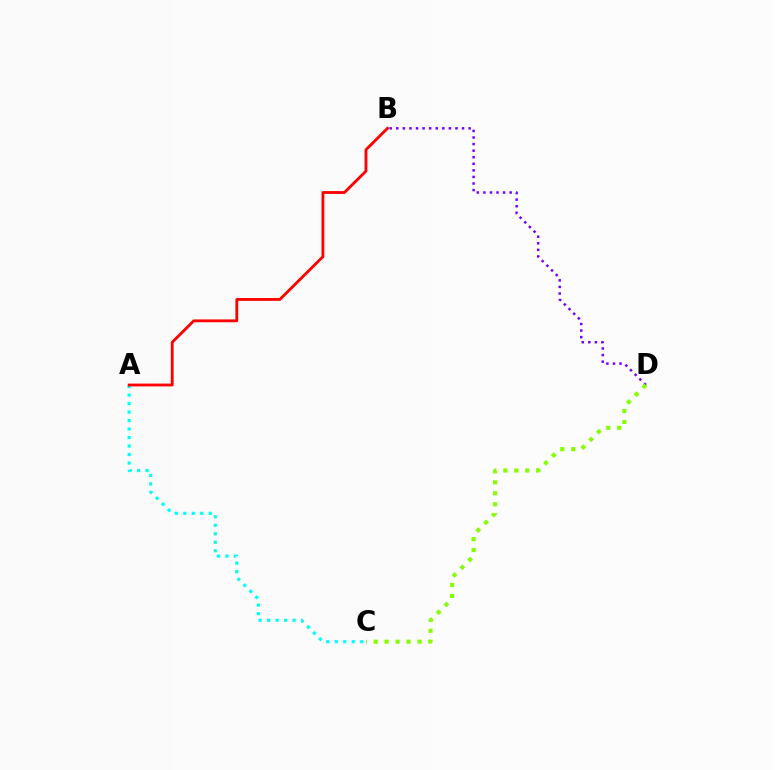{('B', 'D'): [{'color': '#7200ff', 'line_style': 'dotted', 'thickness': 1.79}], ('A', 'C'): [{'color': '#00fff6', 'line_style': 'dotted', 'thickness': 2.31}], ('C', 'D'): [{'color': '#84ff00', 'line_style': 'dotted', 'thickness': 2.98}], ('A', 'B'): [{'color': '#ff0000', 'line_style': 'solid', 'thickness': 2.03}]}